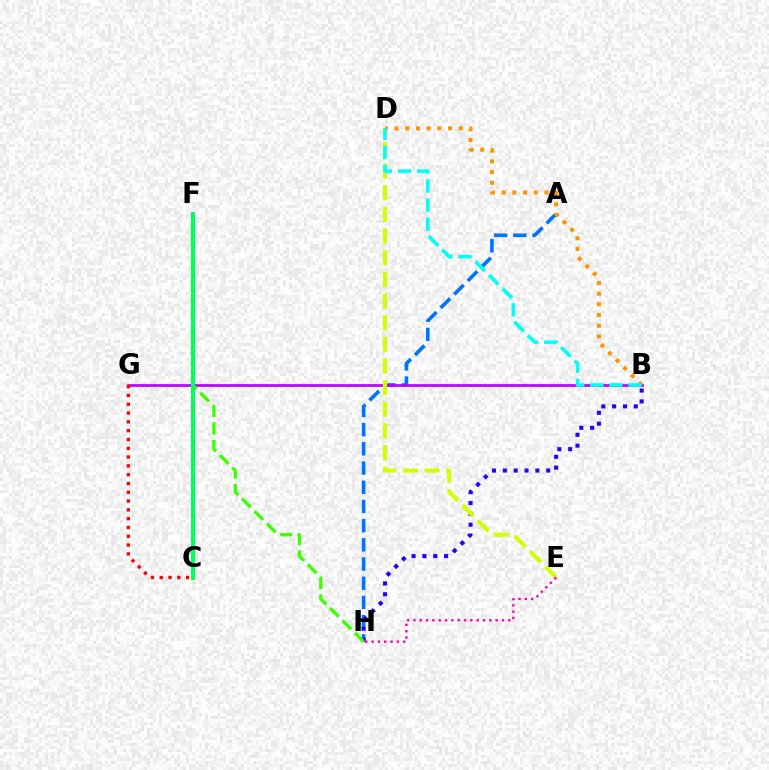{('A', 'H'): [{'color': '#0074ff', 'line_style': 'dashed', 'thickness': 2.61}], ('B', 'G'): [{'color': '#b900ff', 'line_style': 'solid', 'thickness': 1.94}], ('B', 'H'): [{'color': '#2500ff', 'line_style': 'dotted', 'thickness': 2.95}], ('D', 'E'): [{'color': '#d1ff00', 'line_style': 'dashed', 'thickness': 2.94}], ('F', 'H'): [{'color': '#3dff00', 'line_style': 'dashed', 'thickness': 2.39}], ('C', 'F'): [{'color': '#00ff5c', 'line_style': 'solid', 'thickness': 2.88}], ('C', 'G'): [{'color': '#ff0000', 'line_style': 'dotted', 'thickness': 2.39}], ('B', 'D'): [{'color': '#ff9400', 'line_style': 'dotted', 'thickness': 2.91}, {'color': '#00fff6', 'line_style': 'dashed', 'thickness': 2.59}], ('E', 'H'): [{'color': '#ff00ac', 'line_style': 'dotted', 'thickness': 1.72}]}